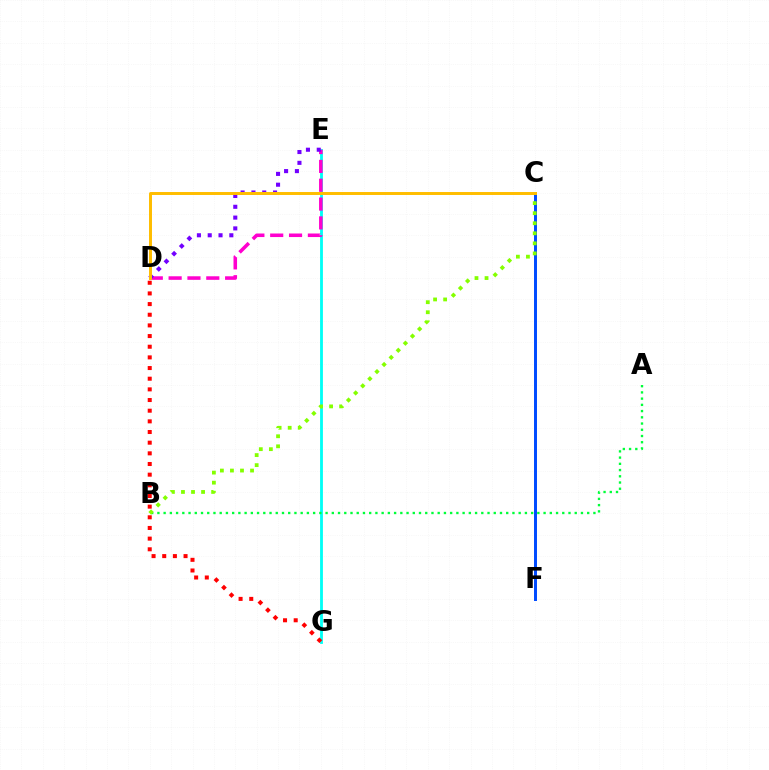{('E', 'G'): [{'color': '#00fff6', 'line_style': 'solid', 'thickness': 2.03}], ('A', 'B'): [{'color': '#00ff39', 'line_style': 'dotted', 'thickness': 1.69}], ('D', 'G'): [{'color': '#ff0000', 'line_style': 'dotted', 'thickness': 2.9}], ('C', 'F'): [{'color': '#004bff', 'line_style': 'solid', 'thickness': 2.13}], ('D', 'E'): [{'color': '#ff00cf', 'line_style': 'dashed', 'thickness': 2.56}, {'color': '#7200ff', 'line_style': 'dotted', 'thickness': 2.94}], ('B', 'C'): [{'color': '#84ff00', 'line_style': 'dotted', 'thickness': 2.73}], ('C', 'D'): [{'color': '#ffbd00', 'line_style': 'solid', 'thickness': 2.14}]}